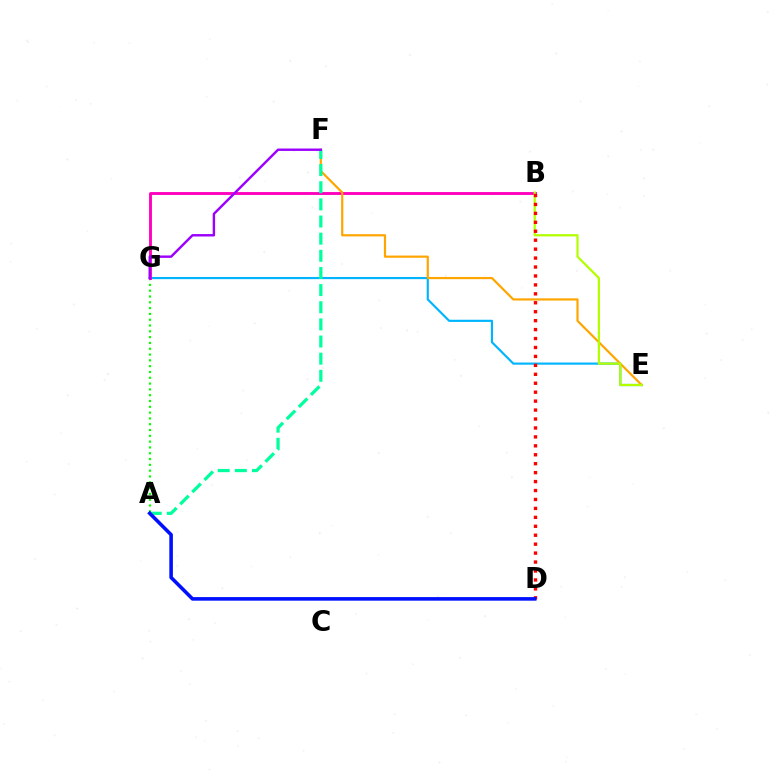{('A', 'G'): [{'color': '#08ff00', 'line_style': 'dotted', 'thickness': 1.58}], ('E', 'G'): [{'color': '#00b5ff', 'line_style': 'solid', 'thickness': 1.56}], ('B', 'G'): [{'color': '#ff00bd', 'line_style': 'solid', 'thickness': 2.07}], ('E', 'F'): [{'color': '#ffa500', 'line_style': 'solid', 'thickness': 1.58}], ('B', 'E'): [{'color': '#b3ff00', 'line_style': 'solid', 'thickness': 1.61}], ('A', 'F'): [{'color': '#00ff9d', 'line_style': 'dashed', 'thickness': 2.33}], ('B', 'D'): [{'color': '#ff0000', 'line_style': 'dotted', 'thickness': 2.43}], ('A', 'D'): [{'color': '#0010ff', 'line_style': 'solid', 'thickness': 2.58}], ('F', 'G'): [{'color': '#9b00ff', 'line_style': 'solid', 'thickness': 1.74}]}